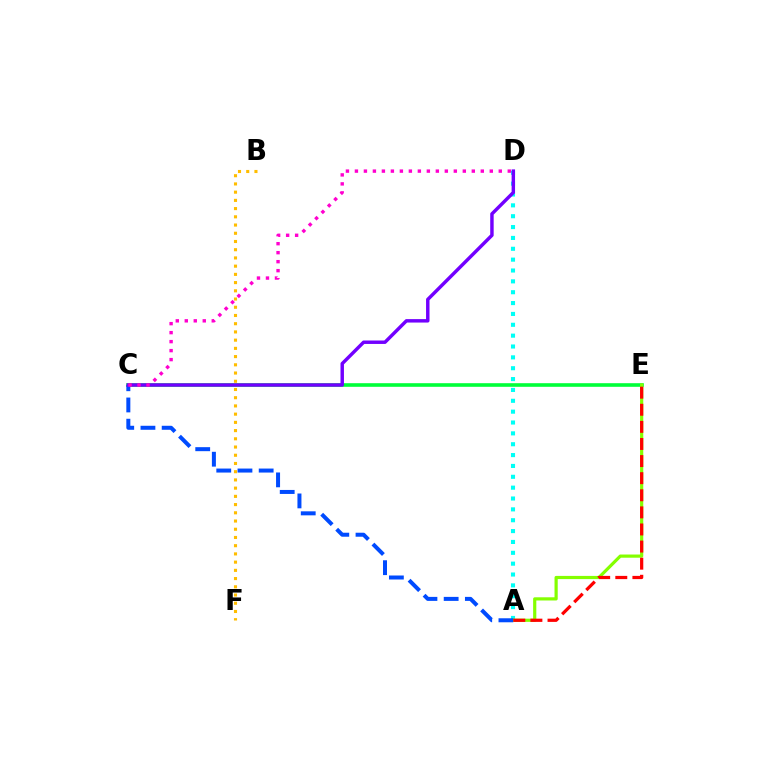{('C', 'E'): [{'color': '#00ff39', 'line_style': 'solid', 'thickness': 2.6}], ('A', 'D'): [{'color': '#00fff6', 'line_style': 'dotted', 'thickness': 2.95}], ('B', 'F'): [{'color': '#ffbd00', 'line_style': 'dotted', 'thickness': 2.23}], ('A', 'E'): [{'color': '#84ff00', 'line_style': 'solid', 'thickness': 2.3}, {'color': '#ff0000', 'line_style': 'dashed', 'thickness': 2.32}], ('A', 'C'): [{'color': '#004bff', 'line_style': 'dashed', 'thickness': 2.88}], ('C', 'D'): [{'color': '#7200ff', 'line_style': 'solid', 'thickness': 2.48}, {'color': '#ff00cf', 'line_style': 'dotted', 'thickness': 2.44}]}